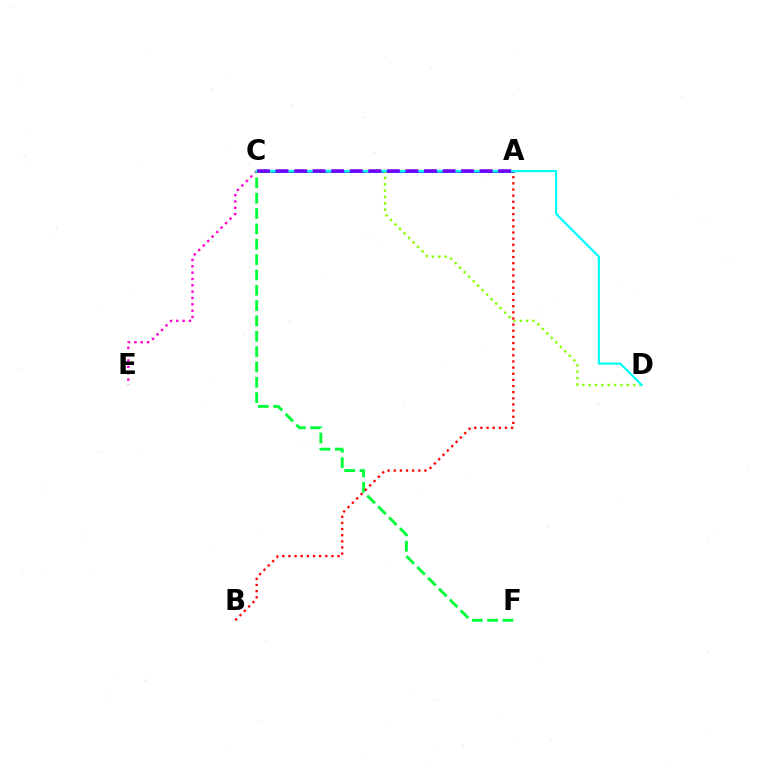{('C', 'E'): [{'color': '#ff00cf', 'line_style': 'dotted', 'thickness': 1.72}], ('A', 'C'): [{'color': '#004bff', 'line_style': 'solid', 'thickness': 2.01}, {'color': '#ffbd00', 'line_style': 'dotted', 'thickness': 1.64}, {'color': '#7200ff', 'line_style': 'dashed', 'thickness': 2.52}], ('C', 'D'): [{'color': '#84ff00', 'line_style': 'dotted', 'thickness': 1.73}, {'color': '#00fff6', 'line_style': 'solid', 'thickness': 1.59}], ('C', 'F'): [{'color': '#00ff39', 'line_style': 'dashed', 'thickness': 2.08}], ('A', 'B'): [{'color': '#ff0000', 'line_style': 'dotted', 'thickness': 1.67}]}